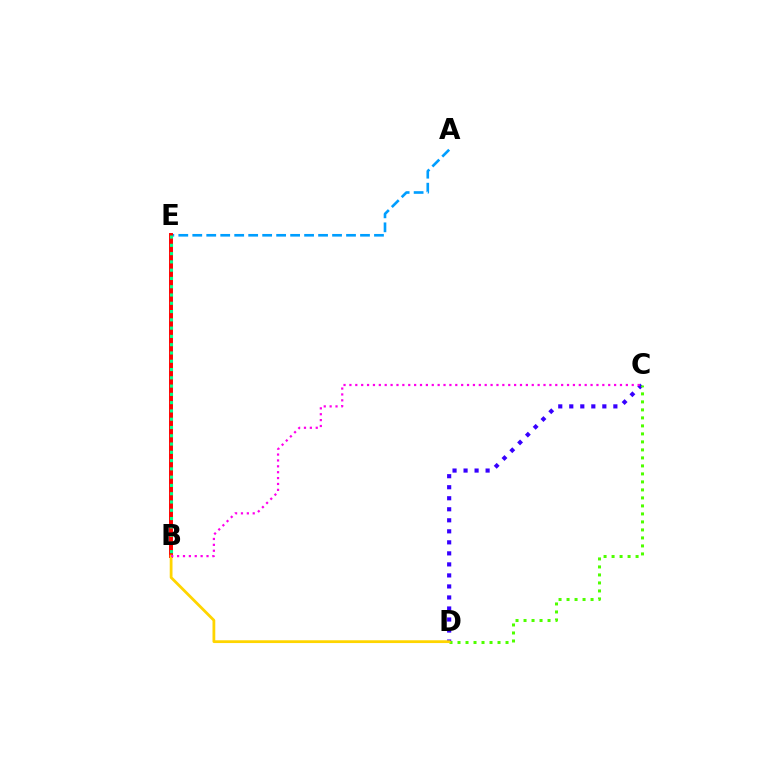{('C', 'D'): [{'color': '#3700ff', 'line_style': 'dotted', 'thickness': 3.0}, {'color': '#4fff00', 'line_style': 'dotted', 'thickness': 2.17}], ('A', 'E'): [{'color': '#009eff', 'line_style': 'dashed', 'thickness': 1.9}], ('B', 'E'): [{'color': '#ff0000', 'line_style': 'solid', 'thickness': 2.84}, {'color': '#00ff86', 'line_style': 'dotted', 'thickness': 2.25}], ('B', 'D'): [{'color': '#ffd500', 'line_style': 'solid', 'thickness': 2.0}], ('B', 'C'): [{'color': '#ff00ed', 'line_style': 'dotted', 'thickness': 1.6}]}